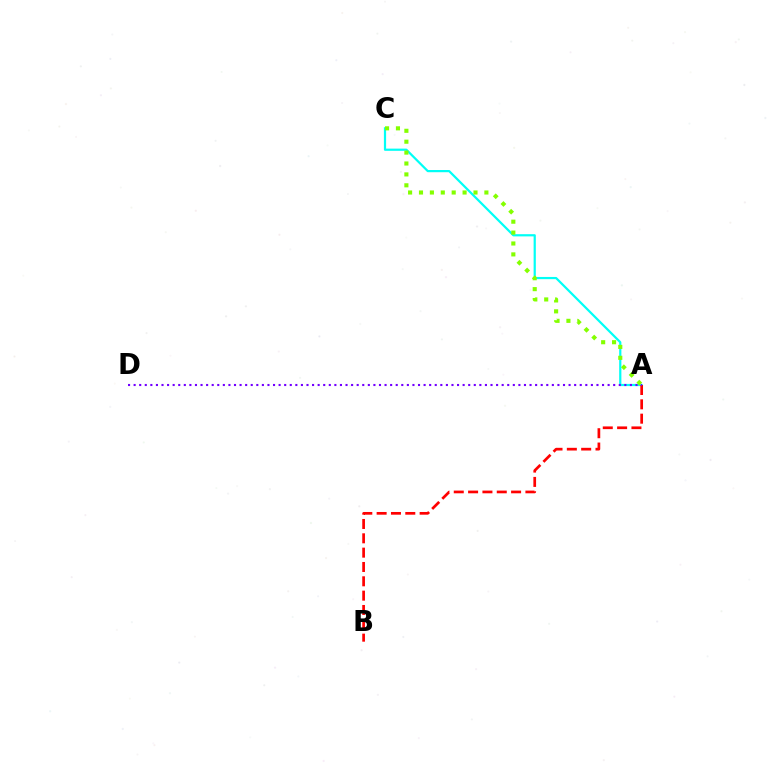{('A', 'C'): [{'color': '#00fff6', 'line_style': 'solid', 'thickness': 1.59}, {'color': '#84ff00', 'line_style': 'dotted', 'thickness': 2.96}], ('A', 'B'): [{'color': '#ff0000', 'line_style': 'dashed', 'thickness': 1.95}], ('A', 'D'): [{'color': '#7200ff', 'line_style': 'dotted', 'thickness': 1.52}]}